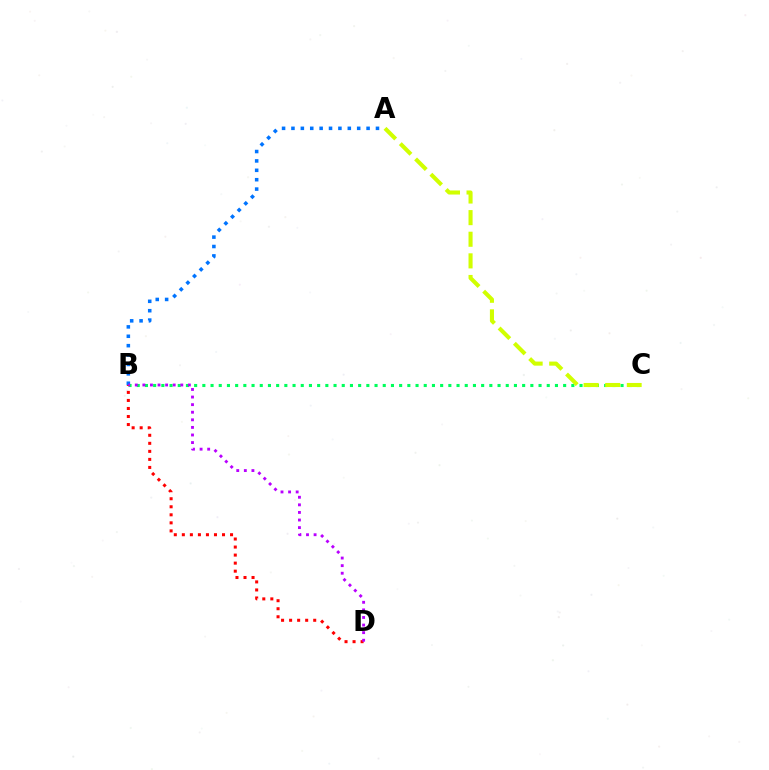{('B', 'C'): [{'color': '#00ff5c', 'line_style': 'dotted', 'thickness': 2.23}], ('B', 'D'): [{'color': '#ff0000', 'line_style': 'dotted', 'thickness': 2.18}, {'color': '#b900ff', 'line_style': 'dotted', 'thickness': 2.06}], ('A', 'B'): [{'color': '#0074ff', 'line_style': 'dotted', 'thickness': 2.55}], ('A', 'C'): [{'color': '#d1ff00', 'line_style': 'dashed', 'thickness': 2.94}]}